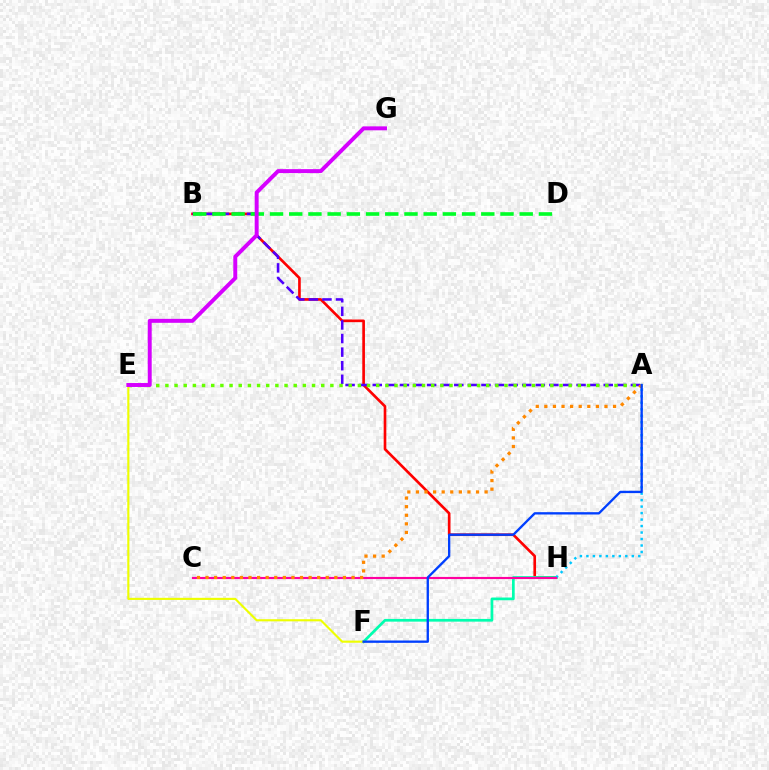{('B', 'H'): [{'color': '#ff0000', 'line_style': 'solid', 'thickness': 1.91}], ('F', 'H'): [{'color': '#00ffaf', 'line_style': 'solid', 'thickness': 1.96}], ('A', 'B'): [{'color': '#4f00ff', 'line_style': 'dashed', 'thickness': 1.85}], ('A', 'H'): [{'color': '#00c7ff', 'line_style': 'dotted', 'thickness': 1.76}], ('C', 'H'): [{'color': '#ff00a0', 'line_style': 'solid', 'thickness': 1.54}], ('A', 'C'): [{'color': '#ff8800', 'line_style': 'dotted', 'thickness': 2.33}], ('A', 'E'): [{'color': '#66ff00', 'line_style': 'dotted', 'thickness': 2.49}], ('E', 'F'): [{'color': '#eeff00', 'line_style': 'solid', 'thickness': 1.53}], ('B', 'D'): [{'color': '#00ff27', 'line_style': 'dashed', 'thickness': 2.61}], ('A', 'F'): [{'color': '#003fff', 'line_style': 'solid', 'thickness': 1.68}], ('E', 'G'): [{'color': '#d600ff', 'line_style': 'solid', 'thickness': 2.84}]}